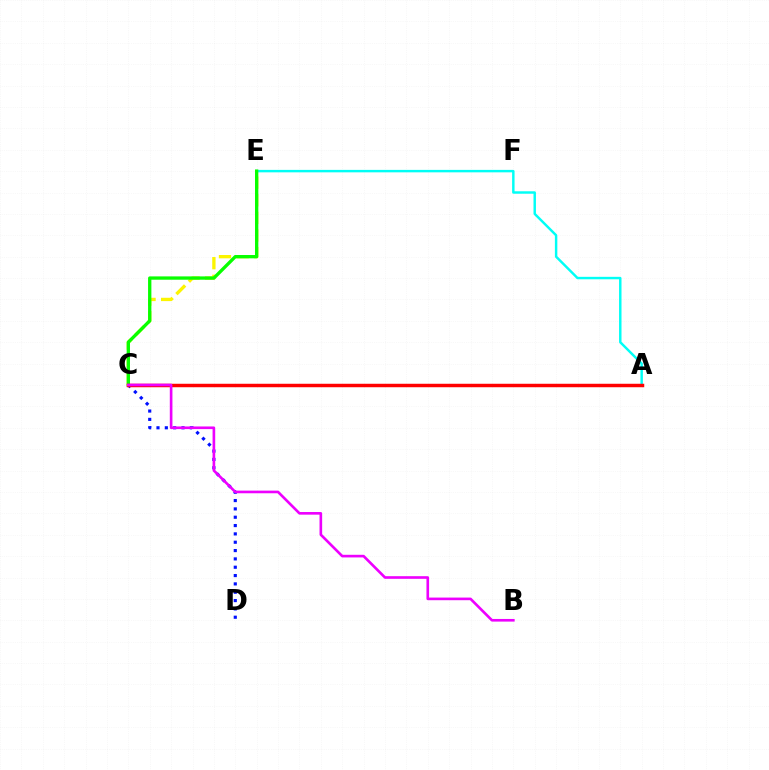{('C', 'E'): [{'color': '#fcf500', 'line_style': 'dashed', 'thickness': 2.39}, {'color': '#08ff00', 'line_style': 'solid', 'thickness': 2.39}], ('C', 'D'): [{'color': '#0010ff', 'line_style': 'dotted', 'thickness': 2.26}], ('A', 'E'): [{'color': '#00fff6', 'line_style': 'solid', 'thickness': 1.76}], ('A', 'C'): [{'color': '#ff0000', 'line_style': 'solid', 'thickness': 2.5}], ('B', 'C'): [{'color': '#ee00ff', 'line_style': 'solid', 'thickness': 1.9}]}